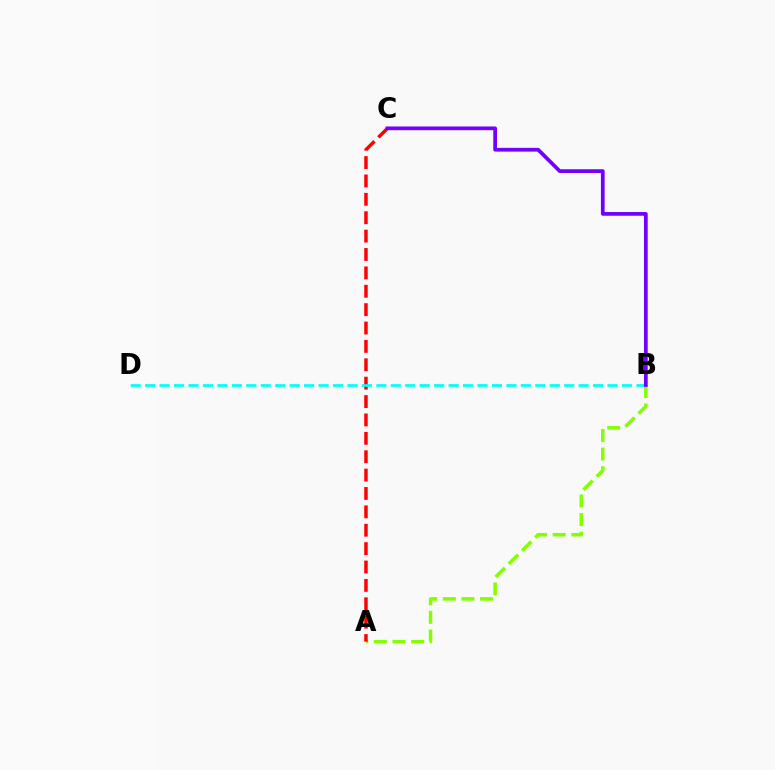{('A', 'B'): [{'color': '#84ff00', 'line_style': 'dashed', 'thickness': 2.53}], ('A', 'C'): [{'color': '#ff0000', 'line_style': 'dashed', 'thickness': 2.5}], ('B', 'D'): [{'color': '#00fff6', 'line_style': 'dashed', 'thickness': 1.96}], ('B', 'C'): [{'color': '#7200ff', 'line_style': 'solid', 'thickness': 2.69}]}